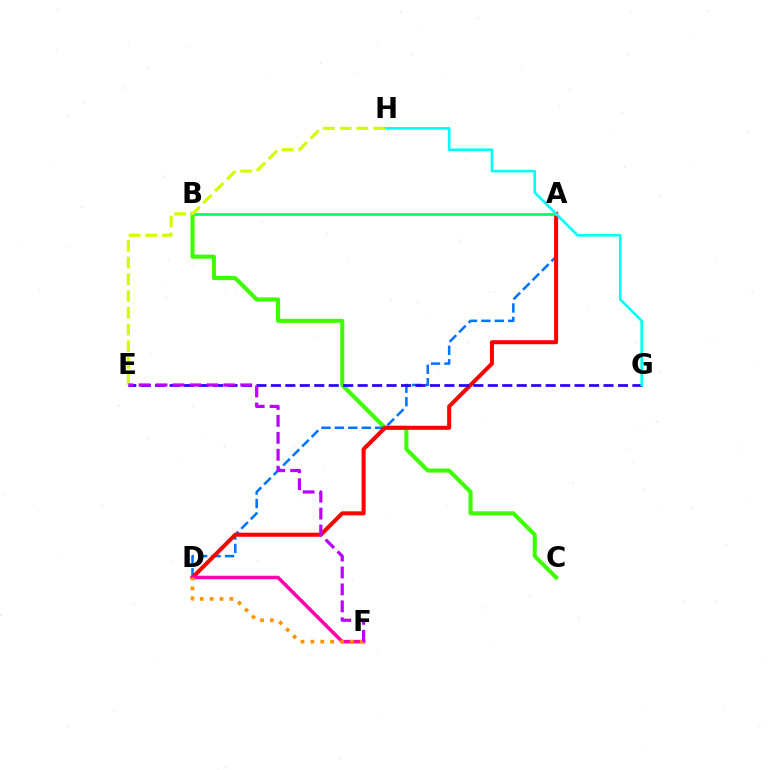{('B', 'C'): [{'color': '#3dff00', 'line_style': 'solid', 'thickness': 2.94}], ('A', 'D'): [{'color': '#0074ff', 'line_style': 'dashed', 'thickness': 1.83}, {'color': '#ff0000', 'line_style': 'solid', 'thickness': 2.91}], ('A', 'B'): [{'color': '#00ff5c', 'line_style': 'solid', 'thickness': 1.91}], ('E', 'G'): [{'color': '#2500ff', 'line_style': 'dashed', 'thickness': 1.96}], ('G', 'H'): [{'color': '#00fff6', 'line_style': 'solid', 'thickness': 1.87}], ('D', 'F'): [{'color': '#ff00ac', 'line_style': 'solid', 'thickness': 2.56}, {'color': '#ff9400', 'line_style': 'dotted', 'thickness': 2.68}], ('E', 'H'): [{'color': '#d1ff00', 'line_style': 'dashed', 'thickness': 2.28}], ('E', 'F'): [{'color': '#b900ff', 'line_style': 'dashed', 'thickness': 2.3}]}